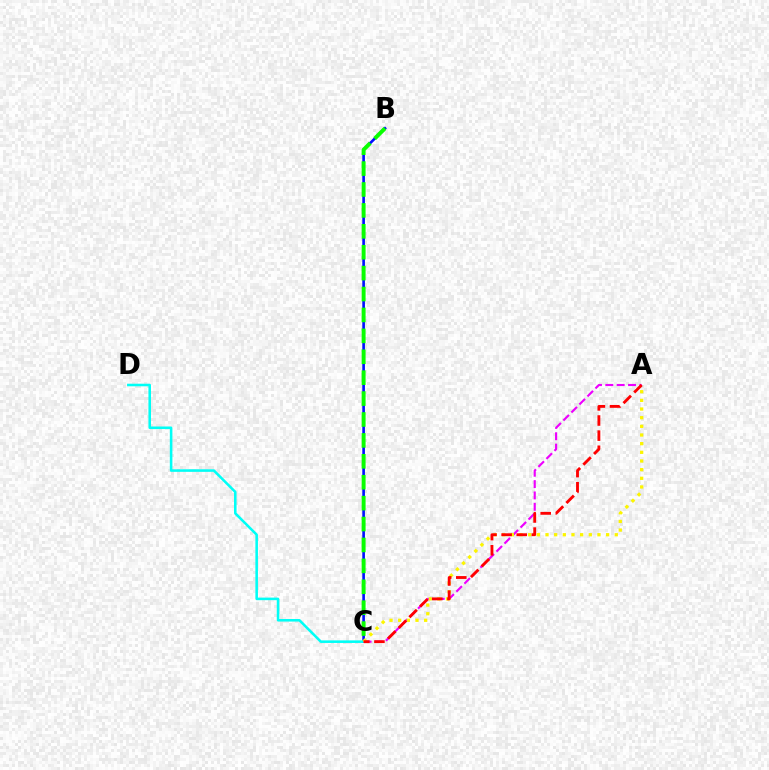{('B', 'C'): [{'color': '#0010ff', 'line_style': 'solid', 'thickness': 1.9}, {'color': '#08ff00', 'line_style': 'dashed', 'thickness': 2.84}], ('C', 'D'): [{'color': '#00fff6', 'line_style': 'solid', 'thickness': 1.85}], ('A', 'C'): [{'color': '#ee00ff', 'line_style': 'dashed', 'thickness': 1.54}, {'color': '#fcf500', 'line_style': 'dotted', 'thickness': 2.35}, {'color': '#ff0000', 'line_style': 'dashed', 'thickness': 2.05}]}